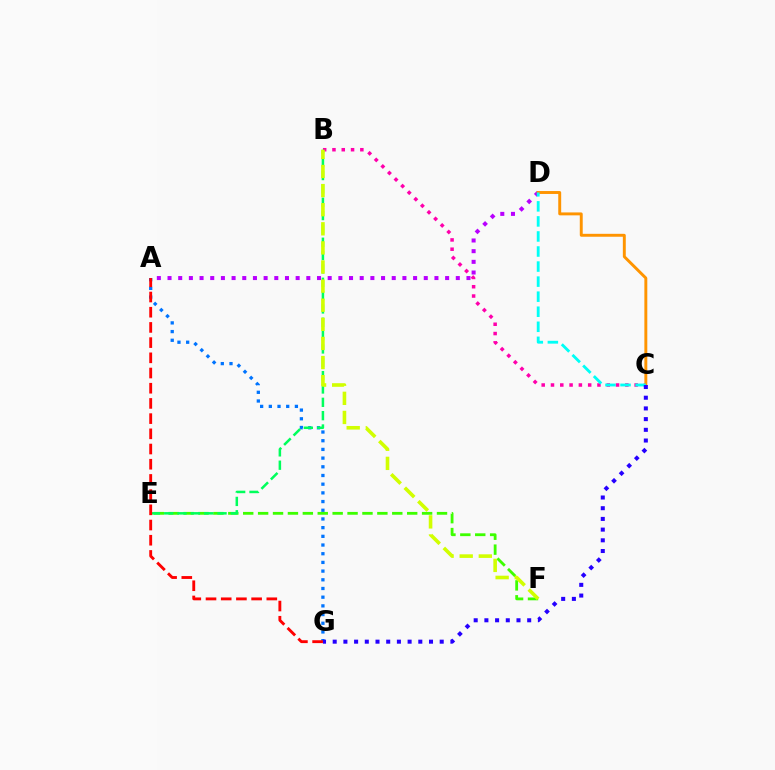{('A', 'D'): [{'color': '#b900ff', 'line_style': 'dotted', 'thickness': 2.9}], ('B', 'C'): [{'color': '#ff00ac', 'line_style': 'dotted', 'thickness': 2.53}], ('A', 'G'): [{'color': '#0074ff', 'line_style': 'dotted', 'thickness': 2.36}, {'color': '#ff0000', 'line_style': 'dashed', 'thickness': 2.07}], ('E', 'F'): [{'color': '#3dff00', 'line_style': 'dashed', 'thickness': 2.03}], ('C', 'D'): [{'color': '#ff9400', 'line_style': 'solid', 'thickness': 2.11}, {'color': '#00fff6', 'line_style': 'dashed', 'thickness': 2.04}], ('B', 'E'): [{'color': '#00ff5c', 'line_style': 'dashed', 'thickness': 1.81}], ('B', 'F'): [{'color': '#d1ff00', 'line_style': 'dashed', 'thickness': 2.6}], ('C', 'G'): [{'color': '#2500ff', 'line_style': 'dotted', 'thickness': 2.91}]}